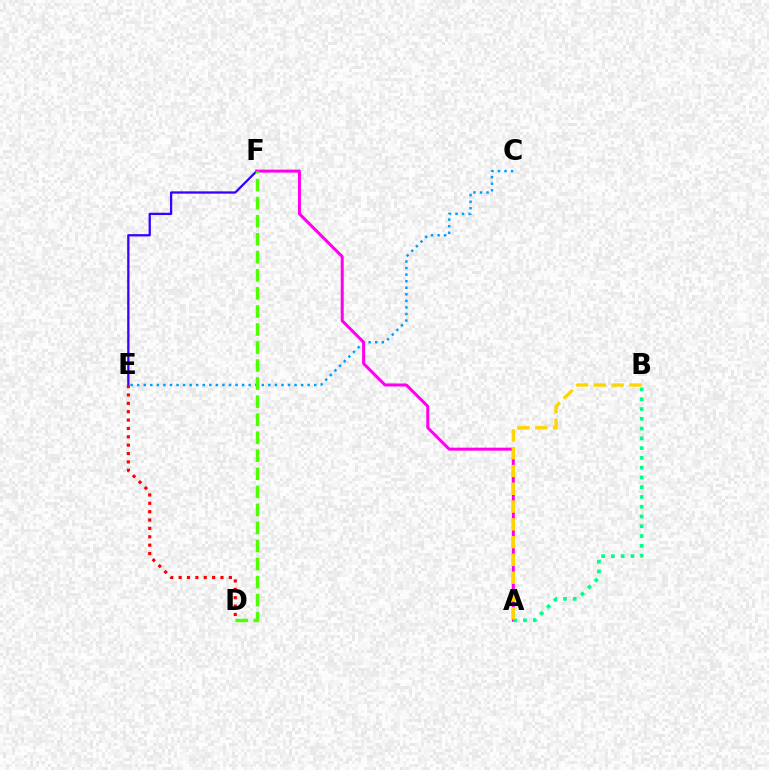{('E', 'F'): [{'color': '#3700ff', 'line_style': 'solid', 'thickness': 1.65}], ('D', 'E'): [{'color': '#ff0000', 'line_style': 'dotted', 'thickness': 2.27}], ('C', 'E'): [{'color': '#009eff', 'line_style': 'dotted', 'thickness': 1.78}], ('A', 'F'): [{'color': '#ff00ed', 'line_style': 'solid', 'thickness': 2.16}], ('D', 'F'): [{'color': '#4fff00', 'line_style': 'dashed', 'thickness': 2.45}], ('A', 'B'): [{'color': '#00ff86', 'line_style': 'dotted', 'thickness': 2.66}, {'color': '#ffd500', 'line_style': 'dashed', 'thickness': 2.42}]}